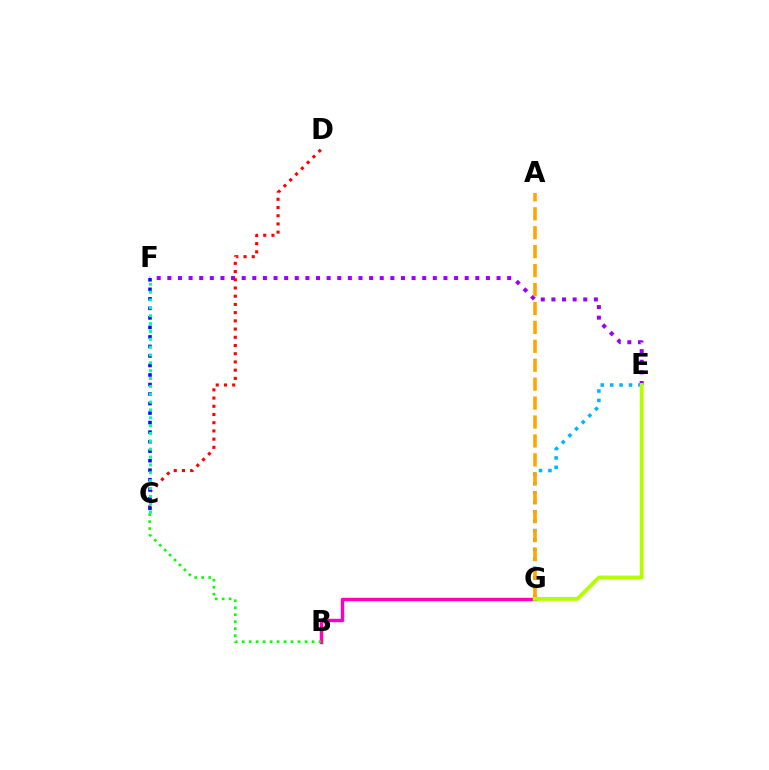{('E', 'G'): [{'color': '#00b5ff', 'line_style': 'dotted', 'thickness': 2.55}, {'color': '#b3ff00', 'line_style': 'solid', 'thickness': 2.77}], ('E', 'F'): [{'color': '#9b00ff', 'line_style': 'dotted', 'thickness': 2.89}], ('C', 'D'): [{'color': '#ff0000', 'line_style': 'dotted', 'thickness': 2.23}], ('A', 'G'): [{'color': '#ffa500', 'line_style': 'dashed', 'thickness': 2.57}], ('C', 'F'): [{'color': '#0010ff', 'line_style': 'dotted', 'thickness': 2.59}, {'color': '#00ff9d', 'line_style': 'dotted', 'thickness': 2.13}], ('B', 'G'): [{'color': '#ff00bd', 'line_style': 'solid', 'thickness': 2.46}], ('B', 'C'): [{'color': '#08ff00', 'line_style': 'dotted', 'thickness': 1.9}]}